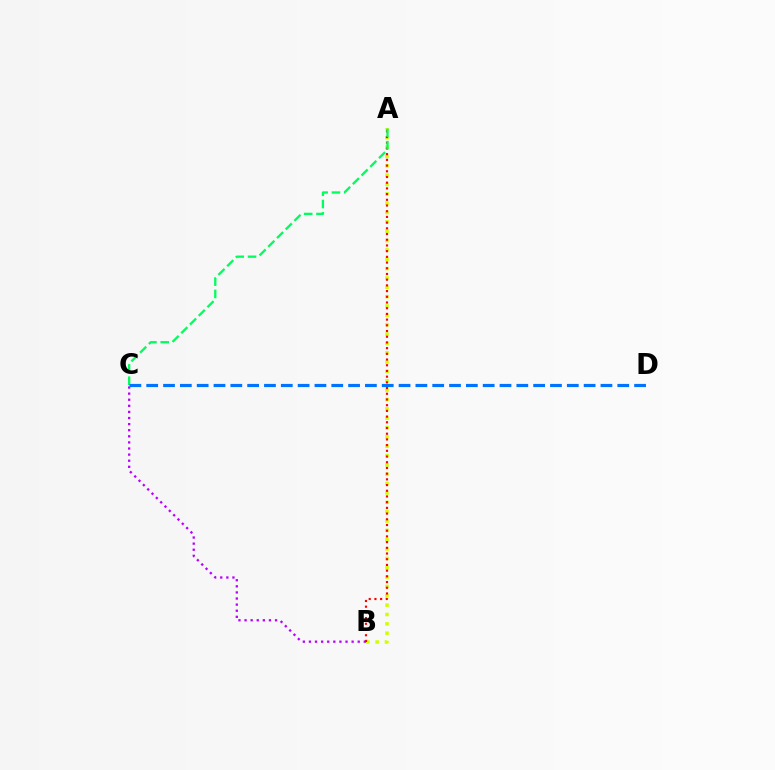{('B', 'C'): [{'color': '#b900ff', 'line_style': 'dotted', 'thickness': 1.66}], ('A', 'B'): [{'color': '#d1ff00', 'line_style': 'dotted', 'thickness': 2.54}, {'color': '#ff0000', 'line_style': 'dotted', 'thickness': 1.55}], ('A', 'C'): [{'color': '#00ff5c', 'line_style': 'dashed', 'thickness': 1.67}], ('C', 'D'): [{'color': '#0074ff', 'line_style': 'dashed', 'thickness': 2.29}]}